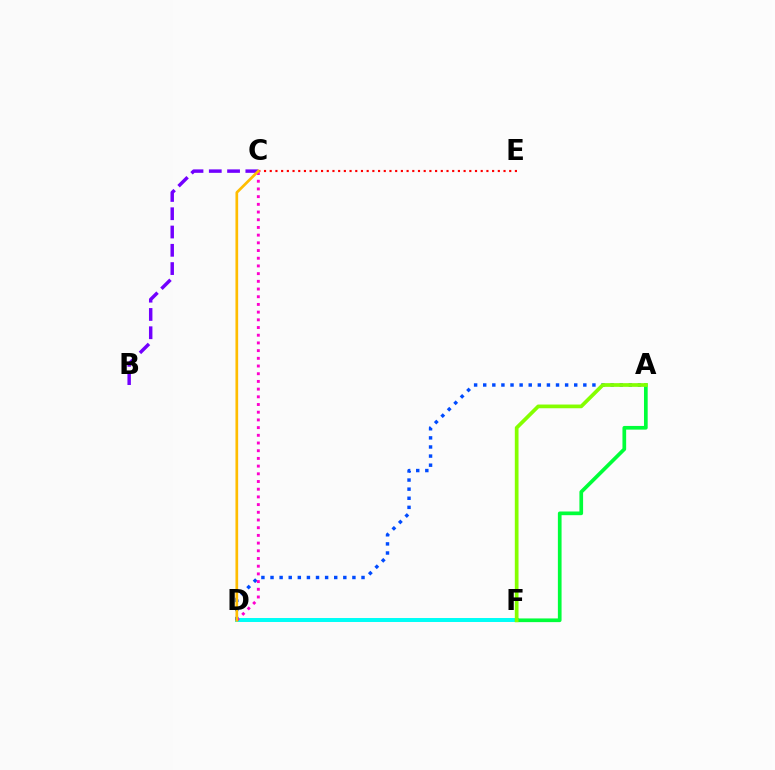{('C', 'E'): [{'color': '#ff0000', 'line_style': 'dotted', 'thickness': 1.55}], ('D', 'F'): [{'color': '#00fff6', 'line_style': 'solid', 'thickness': 2.86}], ('A', 'D'): [{'color': '#004bff', 'line_style': 'dotted', 'thickness': 2.47}], ('B', 'C'): [{'color': '#7200ff', 'line_style': 'dashed', 'thickness': 2.48}], ('C', 'D'): [{'color': '#ff00cf', 'line_style': 'dotted', 'thickness': 2.09}, {'color': '#ffbd00', 'line_style': 'solid', 'thickness': 1.94}], ('A', 'F'): [{'color': '#00ff39', 'line_style': 'solid', 'thickness': 2.66}, {'color': '#84ff00', 'line_style': 'solid', 'thickness': 2.67}]}